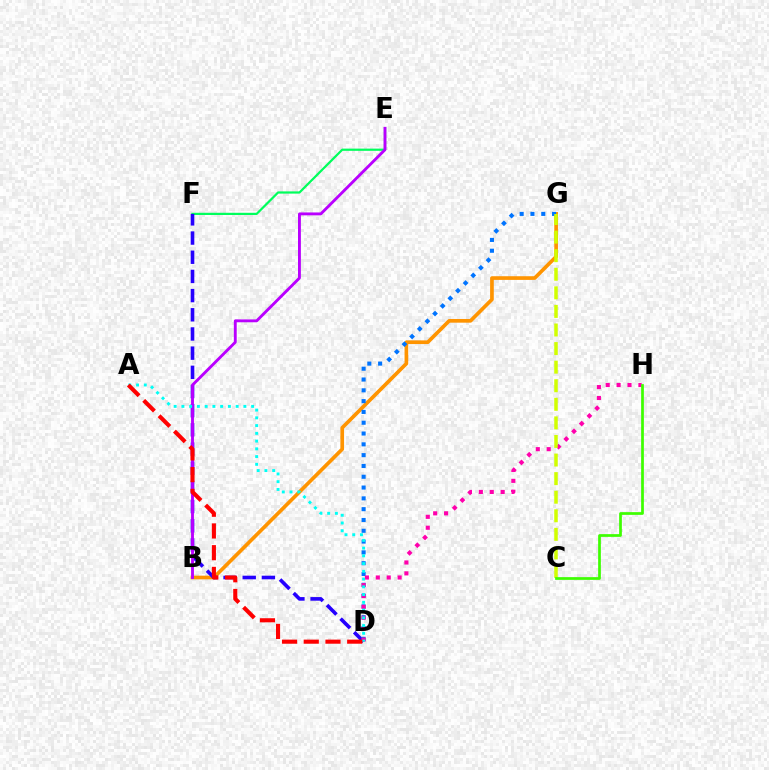{('E', 'F'): [{'color': '#00ff5c', 'line_style': 'solid', 'thickness': 1.6}], ('B', 'G'): [{'color': '#ff9400', 'line_style': 'solid', 'thickness': 2.65}], ('D', 'F'): [{'color': '#2500ff', 'line_style': 'dashed', 'thickness': 2.61}], ('D', 'G'): [{'color': '#0074ff', 'line_style': 'dotted', 'thickness': 2.94}], ('D', 'H'): [{'color': '#ff00ac', 'line_style': 'dotted', 'thickness': 2.96}], ('C', 'G'): [{'color': '#d1ff00', 'line_style': 'dashed', 'thickness': 2.52}], ('B', 'E'): [{'color': '#b900ff', 'line_style': 'solid', 'thickness': 2.07}], ('C', 'H'): [{'color': '#3dff00', 'line_style': 'solid', 'thickness': 1.96}], ('A', 'D'): [{'color': '#00fff6', 'line_style': 'dotted', 'thickness': 2.1}, {'color': '#ff0000', 'line_style': 'dashed', 'thickness': 2.95}]}